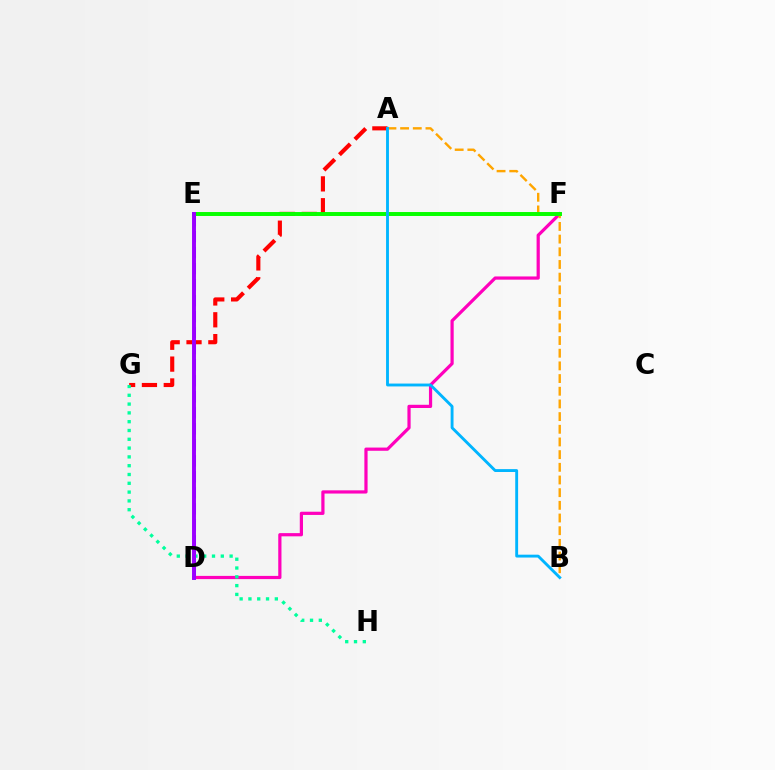{('D', 'E'): [{'color': '#0010ff', 'line_style': 'dashed', 'thickness': 2.18}, {'color': '#9b00ff', 'line_style': 'solid', 'thickness': 2.83}], ('E', 'F'): [{'color': '#b3ff00', 'line_style': 'dotted', 'thickness': 2.16}, {'color': '#08ff00', 'line_style': 'solid', 'thickness': 2.84}], ('D', 'F'): [{'color': '#ff00bd', 'line_style': 'solid', 'thickness': 2.31}], ('A', 'G'): [{'color': '#ff0000', 'line_style': 'dashed', 'thickness': 2.97}], ('A', 'B'): [{'color': '#ffa500', 'line_style': 'dashed', 'thickness': 1.72}, {'color': '#00b5ff', 'line_style': 'solid', 'thickness': 2.07}], ('G', 'H'): [{'color': '#00ff9d', 'line_style': 'dotted', 'thickness': 2.39}]}